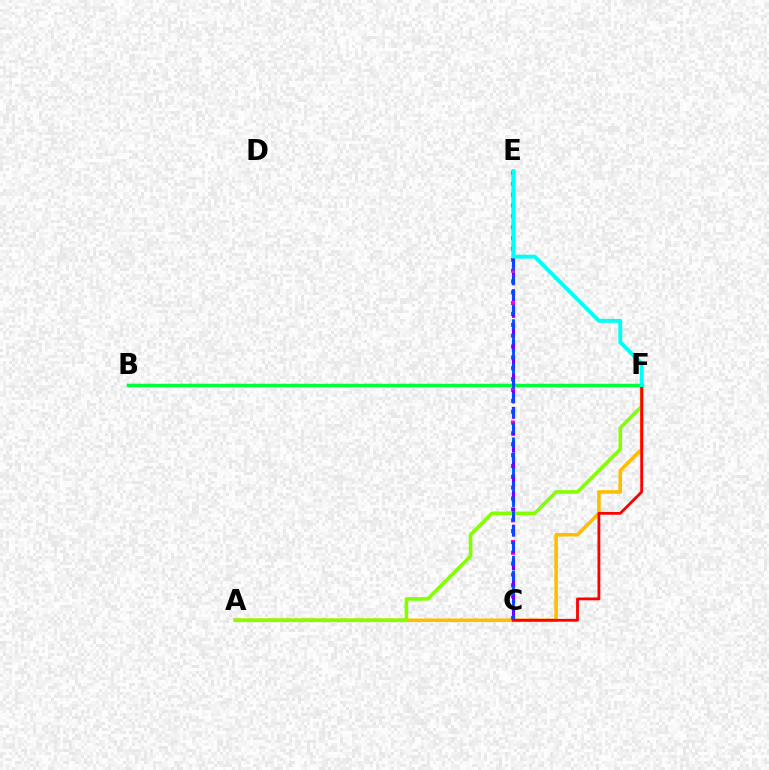{('A', 'F'): [{'color': '#ffbd00', 'line_style': 'solid', 'thickness': 2.57}, {'color': '#84ff00', 'line_style': 'solid', 'thickness': 2.57}], ('C', 'E'): [{'color': '#ff00cf', 'line_style': 'dotted', 'thickness': 2.95}, {'color': '#7200ff', 'line_style': 'dashed', 'thickness': 2.28}, {'color': '#004bff', 'line_style': 'dashed', 'thickness': 2.01}], ('B', 'F'): [{'color': '#00ff39', 'line_style': 'solid', 'thickness': 2.51}], ('C', 'F'): [{'color': '#ff0000', 'line_style': 'solid', 'thickness': 2.03}], ('E', 'F'): [{'color': '#00fff6', 'line_style': 'solid', 'thickness': 2.83}]}